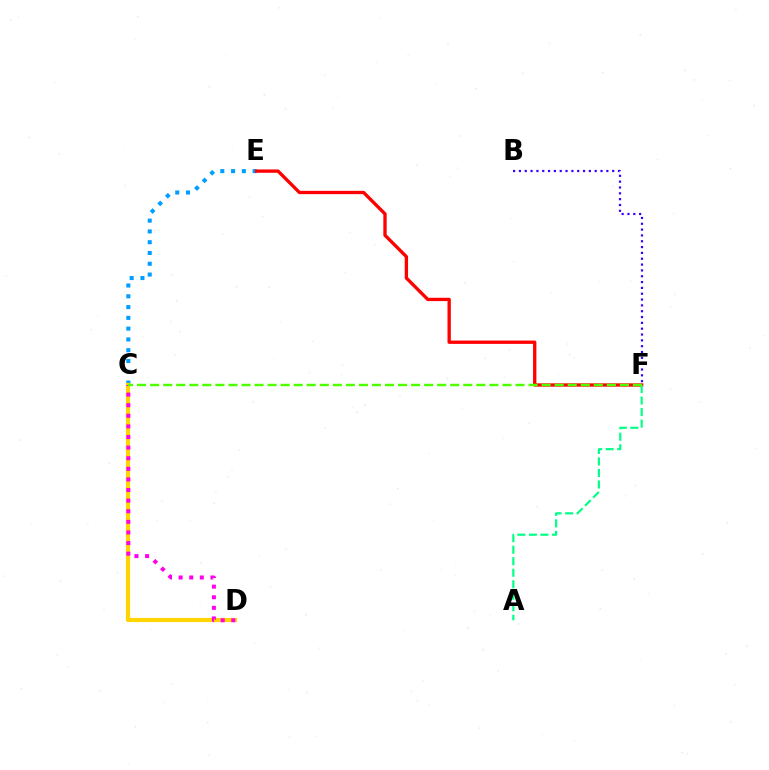{('C', 'E'): [{'color': '#009eff', 'line_style': 'dotted', 'thickness': 2.93}], ('C', 'D'): [{'color': '#ffd500', 'line_style': 'solid', 'thickness': 2.99}, {'color': '#ff00ed', 'line_style': 'dotted', 'thickness': 2.88}], ('E', 'F'): [{'color': '#ff0000', 'line_style': 'solid', 'thickness': 2.4}], ('A', 'F'): [{'color': '#00ff86', 'line_style': 'dashed', 'thickness': 1.57}], ('C', 'F'): [{'color': '#4fff00', 'line_style': 'dashed', 'thickness': 1.77}], ('B', 'F'): [{'color': '#3700ff', 'line_style': 'dotted', 'thickness': 1.58}]}